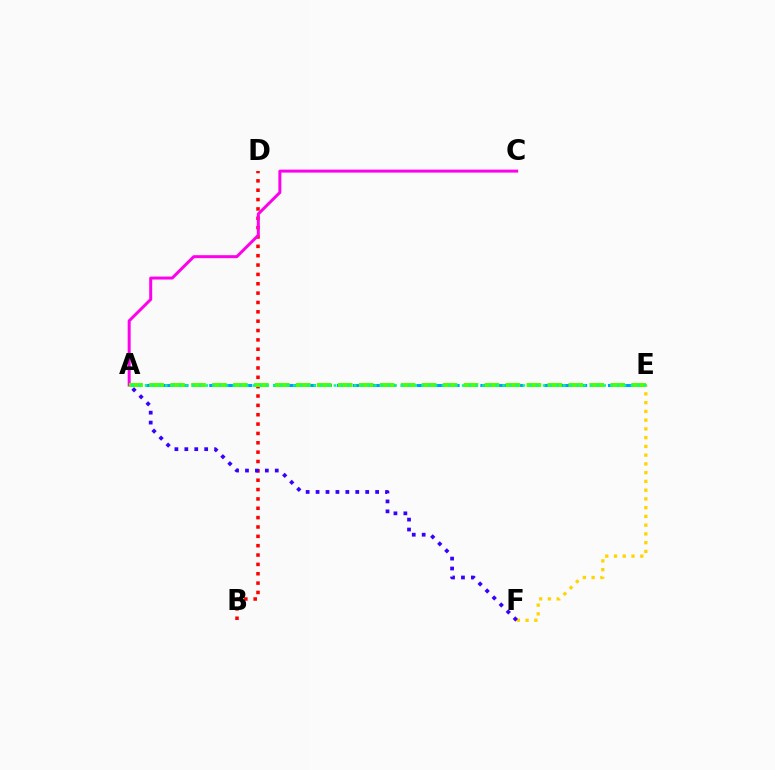{('A', 'E'): [{'color': '#009eff', 'line_style': 'dashed', 'thickness': 2.17}, {'color': '#4fff00', 'line_style': 'dashed', 'thickness': 2.85}, {'color': '#00ff86', 'line_style': 'dotted', 'thickness': 1.83}], ('B', 'D'): [{'color': '#ff0000', 'line_style': 'dotted', 'thickness': 2.54}], ('A', 'C'): [{'color': '#ff00ed', 'line_style': 'solid', 'thickness': 2.14}], ('E', 'F'): [{'color': '#ffd500', 'line_style': 'dotted', 'thickness': 2.38}], ('A', 'F'): [{'color': '#3700ff', 'line_style': 'dotted', 'thickness': 2.7}]}